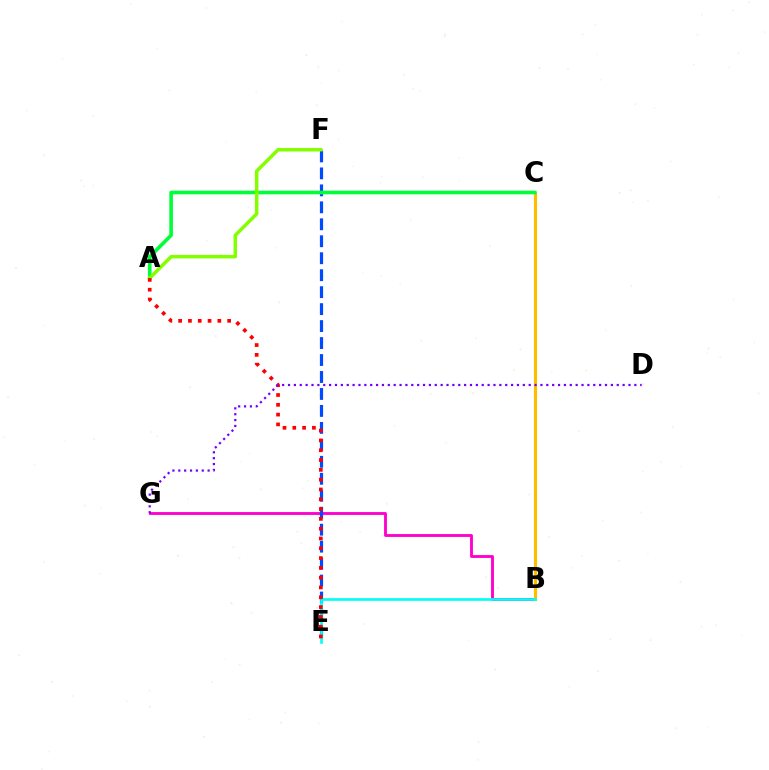{('B', 'G'): [{'color': '#ff00cf', 'line_style': 'solid', 'thickness': 2.06}], ('B', 'C'): [{'color': '#ffbd00', 'line_style': 'solid', 'thickness': 2.26}], ('E', 'F'): [{'color': '#004bff', 'line_style': 'dashed', 'thickness': 2.3}], ('B', 'E'): [{'color': '#00fff6', 'line_style': 'solid', 'thickness': 1.91}], ('A', 'C'): [{'color': '#00ff39', 'line_style': 'solid', 'thickness': 2.61}], ('A', 'F'): [{'color': '#84ff00', 'line_style': 'solid', 'thickness': 2.52}], ('A', 'E'): [{'color': '#ff0000', 'line_style': 'dotted', 'thickness': 2.66}], ('D', 'G'): [{'color': '#7200ff', 'line_style': 'dotted', 'thickness': 1.59}]}